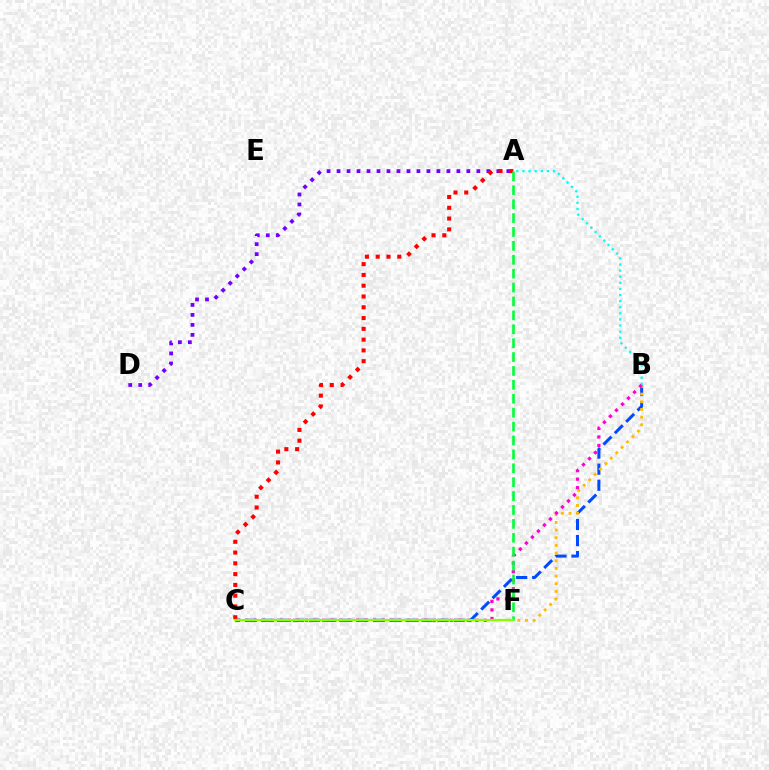{('B', 'C'): [{'color': '#004bff', 'line_style': 'dashed', 'thickness': 2.18}, {'color': '#ff00cf', 'line_style': 'dotted', 'thickness': 2.31}], ('A', 'D'): [{'color': '#7200ff', 'line_style': 'dotted', 'thickness': 2.71}], ('A', 'C'): [{'color': '#ff0000', 'line_style': 'dotted', 'thickness': 2.93}], ('A', 'B'): [{'color': '#00fff6', 'line_style': 'dotted', 'thickness': 1.66}], ('B', 'F'): [{'color': '#ffbd00', 'line_style': 'dotted', 'thickness': 2.08}], ('A', 'F'): [{'color': '#00ff39', 'line_style': 'dashed', 'thickness': 1.89}], ('C', 'F'): [{'color': '#84ff00', 'line_style': 'solid', 'thickness': 1.6}]}